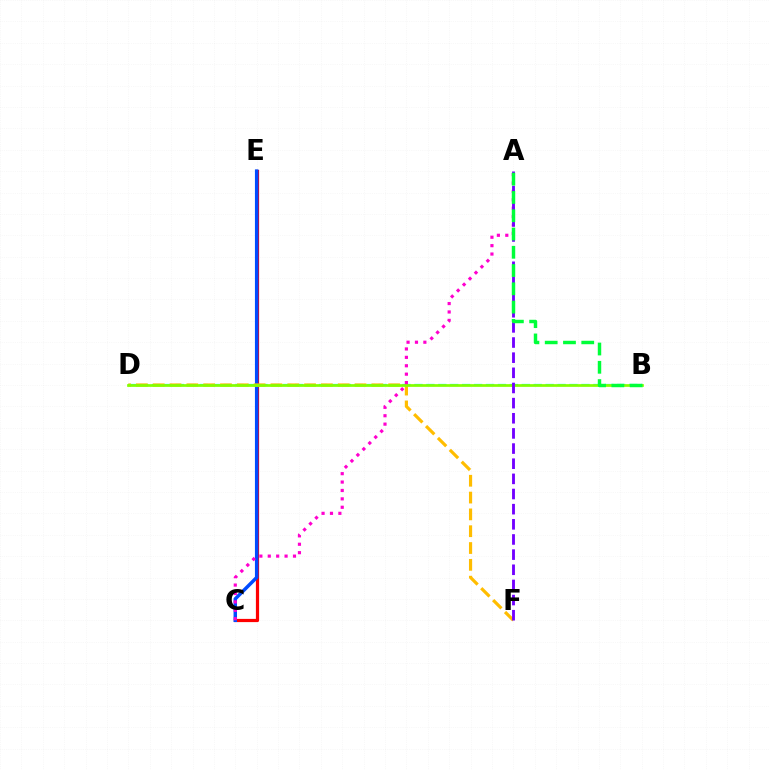{('B', 'D'): [{'color': '#00fff6', 'line_style': 'dashed', 'thickness': 1.62}, {'color': '#84ff00', 'line_style': 'solid', 'thickness': 1.96}], ('C', 'E'): [{'color': '#ff0000', 'line_style': 'solid', 'thickness': 2.31}, {'color': '#004bff', 'line_style': 'solid', 'thickness': 2.49}], ('D', 'F'): [{'color': '#ffbd00', 'line_style': 'dashed', 'thickness': 2.28}], ('A', 'C'): [{'color': '#ff00cf', 'line_style': 'dotted', 'thickness': 2.28}], ('A', 'F'): [{'color': '#7200ff', 'line_style': 'dashed', 'thickness': 2.06}], ('A', 'B'): [{'color': '#00ff39', 'line_style': 'dashed', 'thickness': 2.48}]}